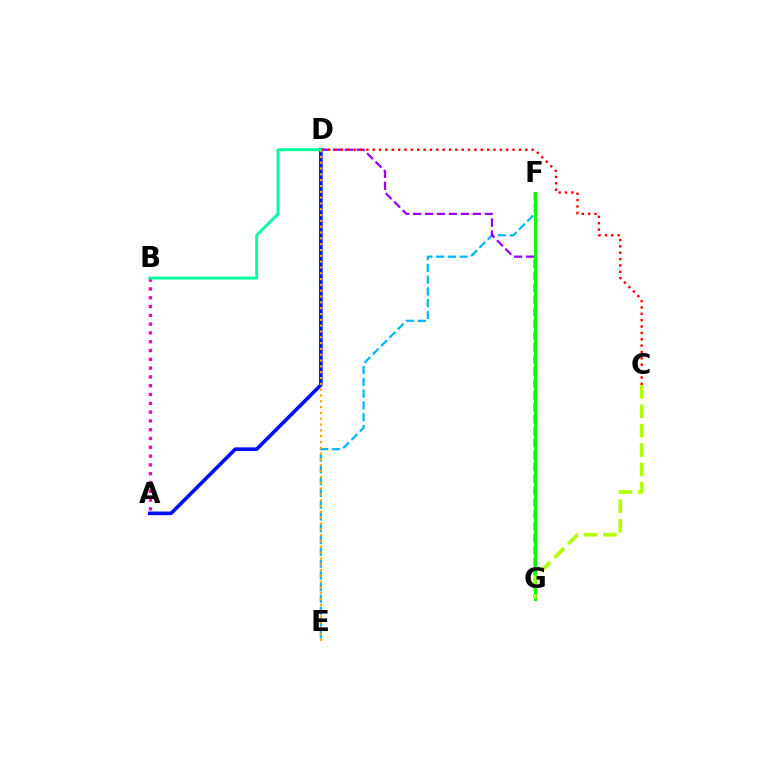{('E', 'F'): [{'color': '#00b5ff', 'line_style': 'dashed', 'thickness': 1.6}], ('A', 'D'): [{'color': '#0010ff', 'line_style': 'solid', 'thickness': 2.62}], ('D', 'G'): [{'color': '#9b00ff', 'line_style': 'dashed', 'thickness': 1.62}], ('A', 'B'): [{'color': '#ff00bd', 'line_style': 'dotted', 'thickness': 2.39}], ('F', 'G'): [{'color': '#08ff00', 'line_style': 'solid', 'thickness': 2.15}], ('C', 'D'): [{'color': '#ff0000', 'line_style': 'dotted', 'thickness': 1.73}], ('D', 'E'): [{'color': '#ffa500', 'line_style': 'dotted', 'thickness': 1.58}], ('C', 'G'): [{'color': '#b3ff00', 'line_style': 'dashed', 'thickness': 2.64}], ('B', 'D'): [{'color': '#00ff9d', 'line_style': 'solid', 'thickness': 2.08}]}